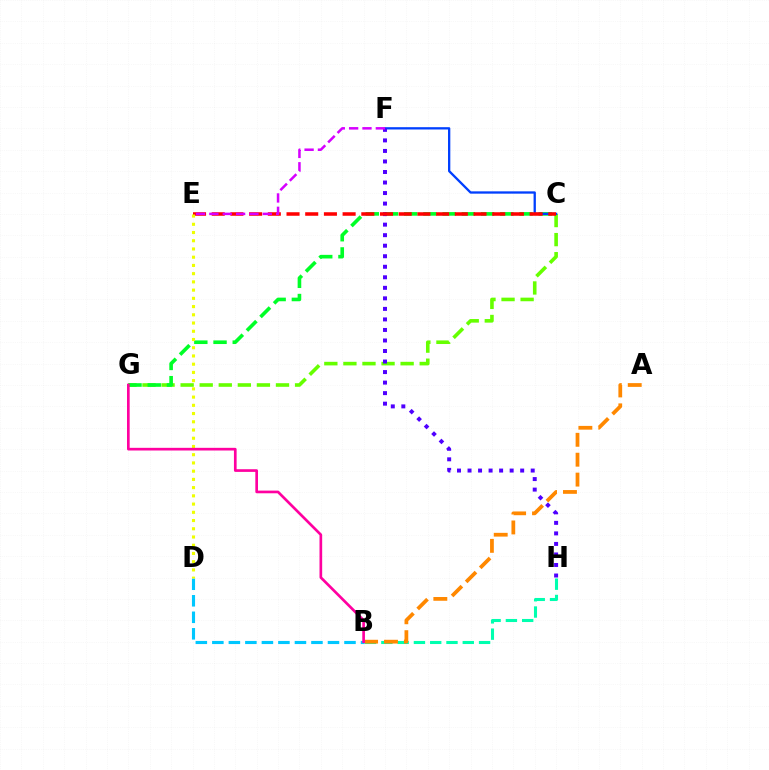{('C', 'G'): [{'color': '#66ff00', 'line_style': 'dashed', 'thickness': 2.59}, {'color': '#00ff27', 'line_style': 'dashed', 'thickness': 2.61}], ('C', 'F'): [{'color': '#003fff', 'line_style': 'solid', 'thickness': 1.66}], ('B', 'H'): [{'color': '#00ffaf', 'line_style': 'dashed', 'thickness': 2.21}], ('F', 'H'): [{'color': '#4f00ff', 'line_style': 'dotted', 'thickness': 2.86}], ('C', 'E'): [{'color': '#ff0000', 'line_style': 'dashed', 'thickness': 2.54}], ('A', 'B'): [{'color': '#ff8800', 'line_style': 'dashed', 'thickness': 2.7}], ('B', 'D'): [{'color': '#00c7ff', 'line_style': 'dashed', 'thickness': 2.24}], ('D', 'E'): [{'color': '#eeff00', 'line_style': 'dotted', 'thickness': 2.24}], ('E', 'F'): [{'color': '#d600ff', 'line_style': 'dashed', 'thickness': 1.81}], ('B', 'G'): [{'color': '#ff00a0', 'line_style': 'solid', 'thickness': 1.93}]}